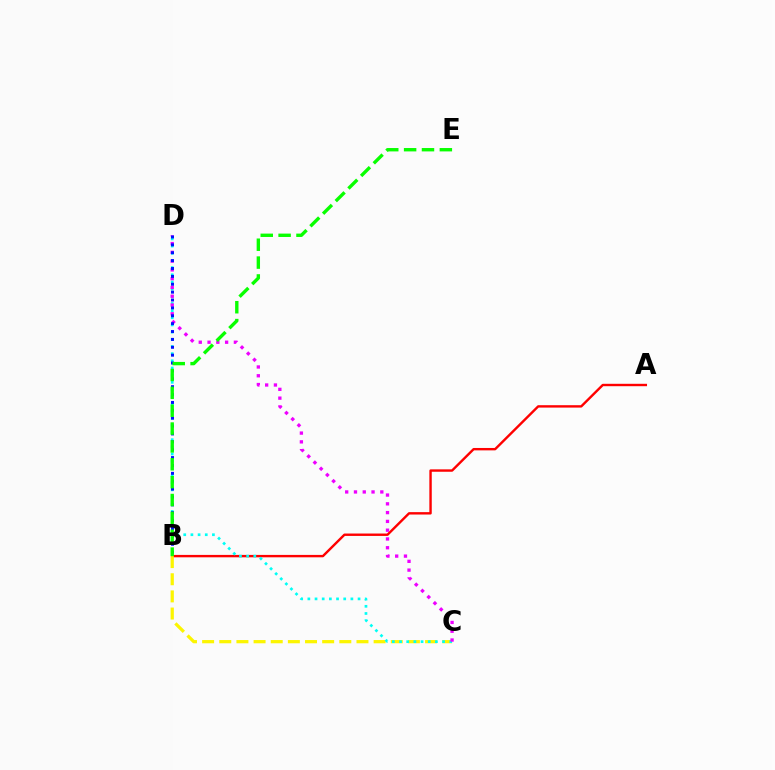{('A', 'B'): [{'color': '#ff0000', 'line_style': 'solid', 'thickness': 1.73}], ('B', 'C'): [{'color': '#fcf500', 'line_style': 'dashed', 'thickness': 2.33}], ('C', 'D'): [{'color': '#00fff6', 'line_style': 'dotted', 'thickness': 1.95}, {'color': '#ee00ff', 'line_style': 'dotted', 'thickness': 2.39}], ('B', 'D'): [{'color': '#0010ff', 'line_style': 'dotted', 'thickness': 2.14}], ('B', 'E'): [{'color': '#08ff00', 'line_style': 'dashed', 'thickness': 2.43}]}